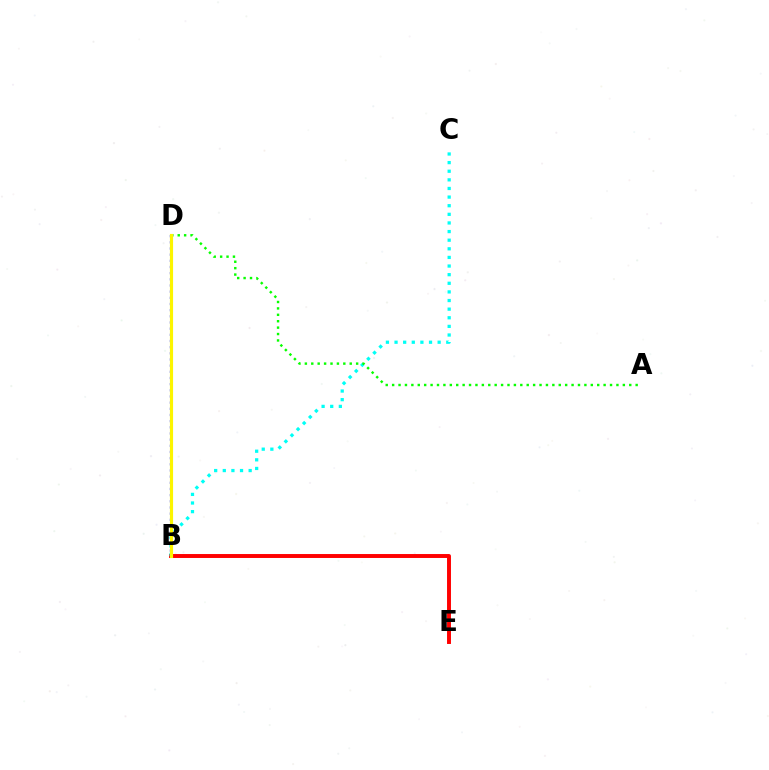{('B', 'D'): [{'color': '#ee00ff', 'line_style': 'dotted', 'thickness': 1.84}, {'color': '#0010ff', 'line_style': 'dotted', 'thickness': 1.68}, {'color': '#fcf500', 'line_style': 'solid', 'thickness': 2.27}], ('B', 'E'): [{'color': '#ff0000', 'line_style': 'solid', 'thickness': 2.83}], ('B', 'C'): [{'color': '#00fff6', 'line_style': 'dotted', 'thickness': 2.34}], ('A', 'D'): [{'color': '#08ff00', 'line_style': 'dotted', 'thickness': 1.74}]}